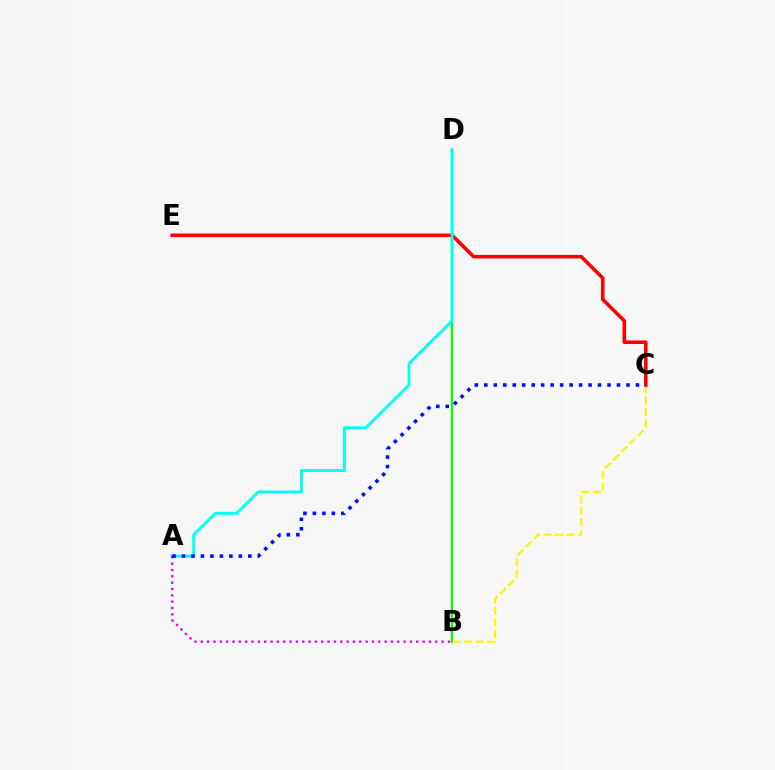{('B', 'D'): [{'color': '#08ff00', 'line_style': 'solid', 'thickness': 1.65}], ('B', 'C'): [{'color': '#fcf500', 'line_style': 'dashed', 'thickness': 1.56}], ('C', 'E'): [{'color': '#ff0000', 'line_style': 'solid', 'thickness': 2.56}], ('A', 'D'): [{'color': '#00fff6', 'line_style': 'solid', 'thickness': 2.11}], ('A', 'B'): [{'color': '#ee00ff', 'line_style': 'dotted', 'thickness': 1.72}], ('A', 'C'): [{'color': '#0010ff', 'line_style': 'dotted', 'thickness': 2.57}]}